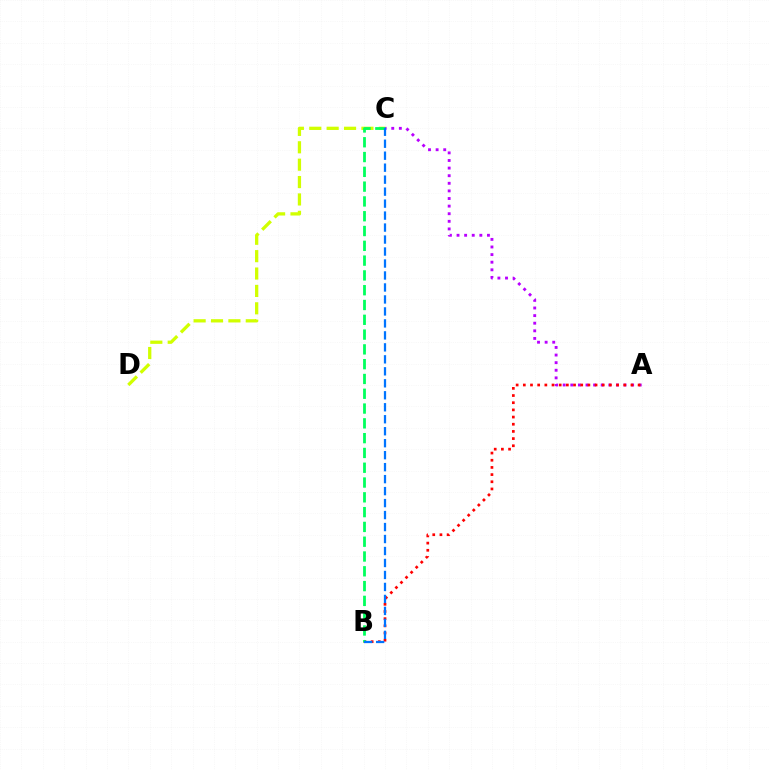{('A', 'C'): [{'color': '#b900ff', 'line_style': 'dotted', 'thickness': 2.07}], ('A', 'B'): [{'color': '#ff0000', 'line_style': 'dotted', 'thickness': 1.95}], ('C', 'D'): [{'color': '#d1ff00', 'line_style': 'dashed', 'thickness': 2.36}], ('B', 'C'): [{'color': '#00ff5c', 'line_style': 'dashed', 'thickness': 2.01}, {'color': '#0074ff', 'line_style': 'dashed', 'thickness': 1.63}]}